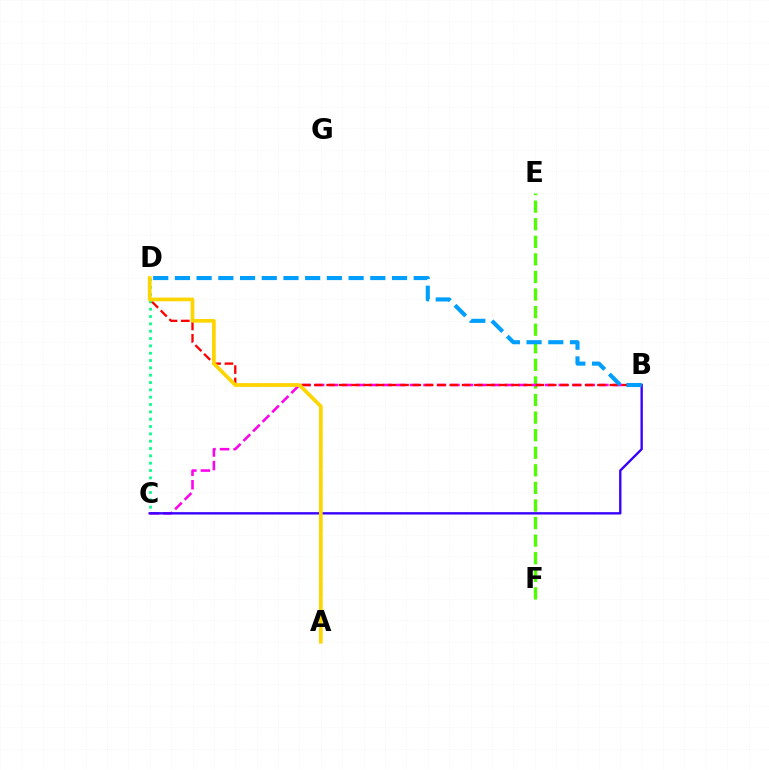{('E', 'F'): [{'color': '#4fff00', 'line_style': 'dashed', 'thickness': 2.39}], ('C', 'D'): [{'color': '#00ff86', 'line_style': 'dotted', 'thickness': 1.99}], ('B', 'C'): [{'color': '#ff00ed', 'line_style': 'dashed', 'thickness': 1.84}, {'color': '#3700ff', 'line_style': 'solid', 'thickness': 1.7}], ('B', 'D'): [{'color': '#ff0000', 'line_style': 'dashed', 'thickness': 1.67}, {'color': '#009eff', 'line_style': 'dashed', 'thickness': 2.95}], ('A', 'D'): [{'color': '#ffd500', 'line_style': 'solid', 'thickness': 2.65}]}